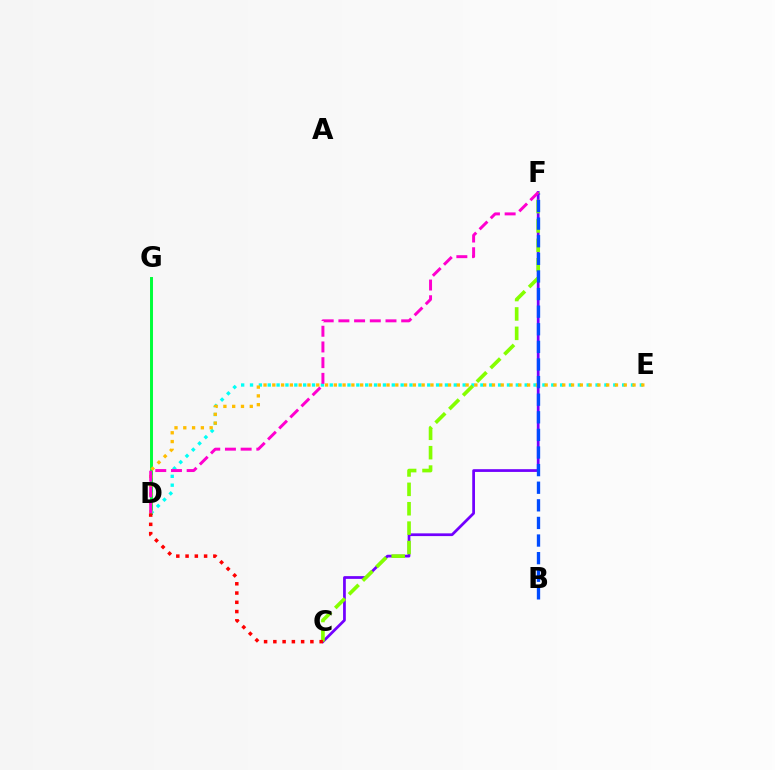{('D', 'G'): [{'color': '#00ff39', 'line_style': 'solid', 'thickness': 2.12}], ('C', 'F'): [{'color': '#7200ff', 'line_style': 'solid', 'thickness': 1.98}, {'color': '#84ff00', 'line_style': 'dashed', 'thickness': 2.63}], ('D', 'E'): [{'color': '#00fff6', 'line_style': 'dotted', 'thickness': 2.41}, {'color': '#ffbd00', 'line_style': 'dotted', 'thickness': 2.39}], ('B', 'F'): [{'color': '#004bff', 'line_style': 'dashed', 'thickness': 2.39}], ('D', 'F'): [{'color': '#ff00cf', 'line_style': 'dashed', 'thickness': 2.13}], ('C', 'D'): [{'color': '#ff0000', 'line_style': 'dotted', 'thickness': 2.52}]}